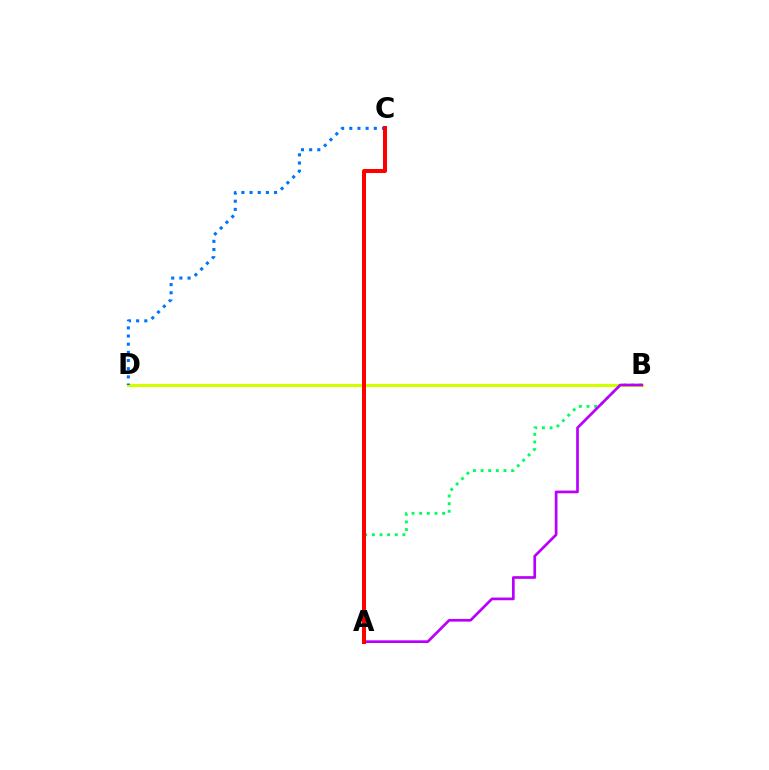{('A', 'B'): [{'color': '#00ff5c', 'line_style': 'dotted', 'thickness': 2.07}, {'color': '#b900ff', 'line_style': 'solid', 'thickness': 1.94}], ('B', 'D'): [{'color': '#d1ff00', 'line_style': 'solid', 'thickness': 2.27}], ('C', 'D'): [{'color': '#0074ff', 'line_style': 'dotted', 'thickness': 2.22}], ('A', 'C'): [{'color': '#ff0000', 'line_style': 'solid', 'thickness': 2.87}]}